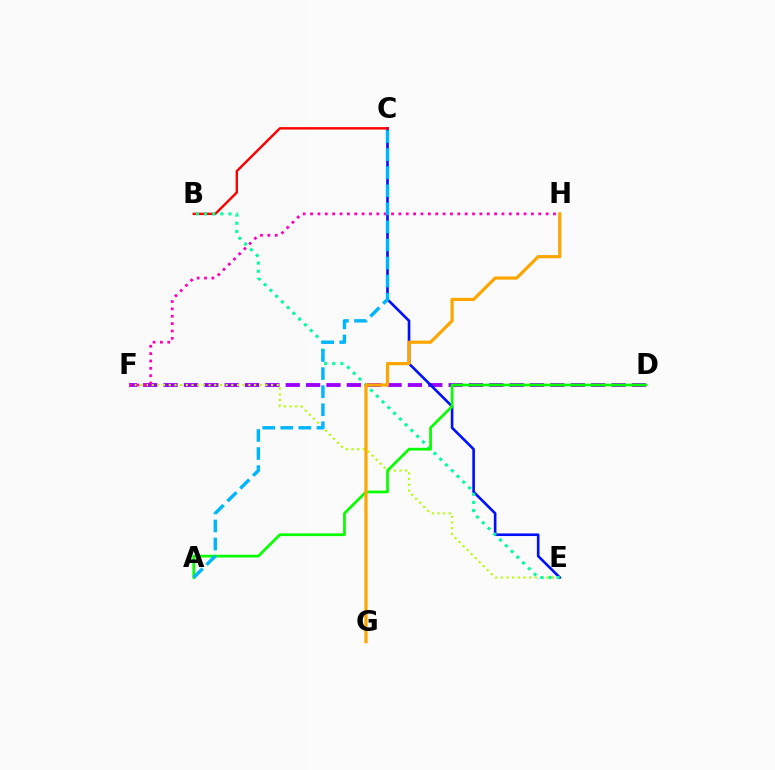{('D', 'F'): [{'color': '#9b00ff', 'line_style': 'dashed', 'thickness': 2.77}], ('E', 'F'): [{'color': '#b3ff00', 'line_style': 'dotted', 'thickness': 1.54}], ('F', 'H'): [{'color': '#ff00bd', 'line_style': 'dotted', 'thickness': 2.0}], ('C', 'E'): [{'color': '#0010ff', 'line_style': 'solid', 'thickness': 1.89}], ('B', 'C'): [{'color': '#ff0000', 'line_style': 'solid', 'thickness': 1.73}], ('B', 'E'): [{'color': '#00ff9d', 'line_style': 'dotted', 'thickness': 2.21}], ('A', 'D'): [{'color': '#08ff00', 'line_style': 'solid', 'thickness': 1.96}], ('G', 'H'): [{'color': '#ffa500', 'line_style': 'solid', 'thickness': 2.3}], ('A', 'C'): [{'color': '#00b5ff', 'line_style': 'dashed', 'thickness': 2.45}]}